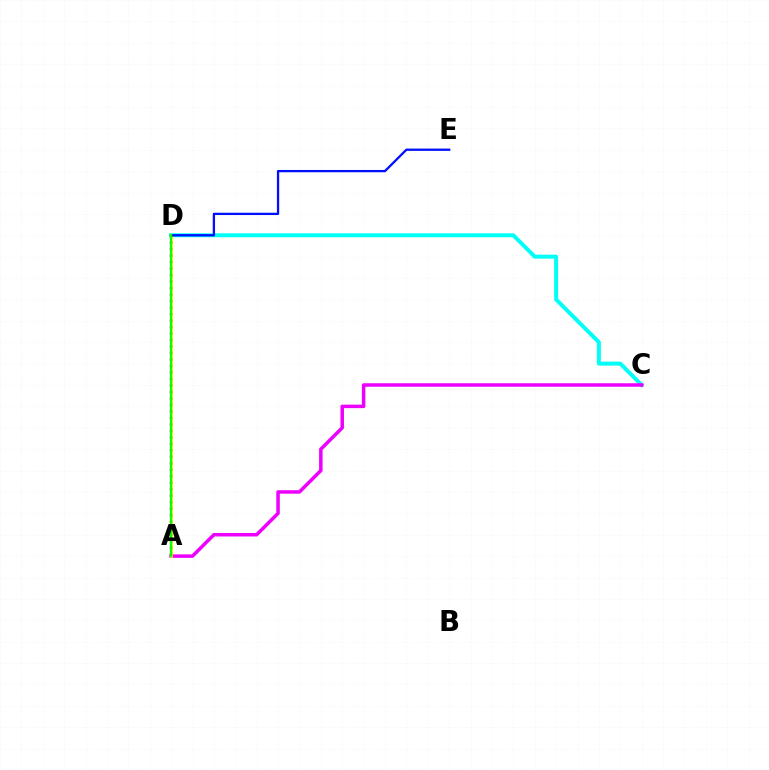{('C', 'D'): [{'color': '#00fff6', 'line_style': 'solid', 'thickness': 2.85}], ('A', 'C'): [{'color': '#ee00ff', 'line_style': 'solid', 'thickness': 2.52}], ('A', 'D'): [{'color': '#fcf500', 'line_style': 'solid', 'thickness': 1.98}, {'color': '#ff0000', 'line_style': 'dotted', 'thickness': 1.76}, {'color': '#08ff00', 'line_style': 'solid', 'thickness': 1.6}], ('D', 'E'): [{'color': '#0010ff', 'line_style': 'solid', 'thickness': 1.65}]}